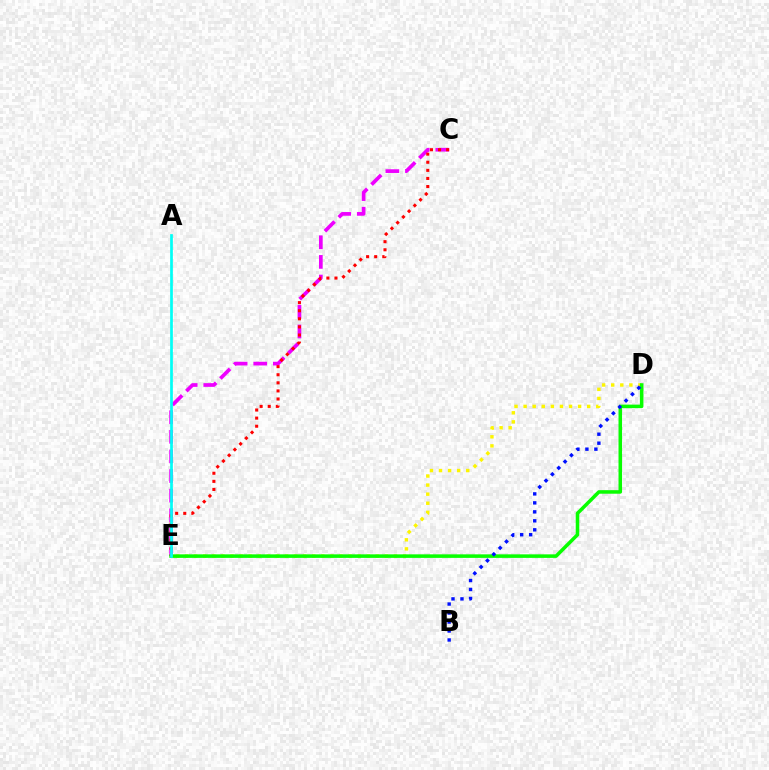{('D', 'E'): [{'color': '#fcf500', 'line_style': 'dotted', 'thickness': 2.47}, {'color': '#08ff00', 'line_style': 'solid', 'thickness': 2.55}], ('C', 'E'): [{'color': '#ee00ff', 'line_style': 'dashed', 'thickness': 2.66}, {'color': '#ff0000', 'line_style': 'dotted', 'thickness': 2.2}], ('A', 'E'): [{'color': '#00fff6', 'line_style': 'solid', 'thickness': 1.94}], ('B', 'D'): [{'color': '#0010ff', 'line_style': 'dotted', 'thickness': 2.44}]}